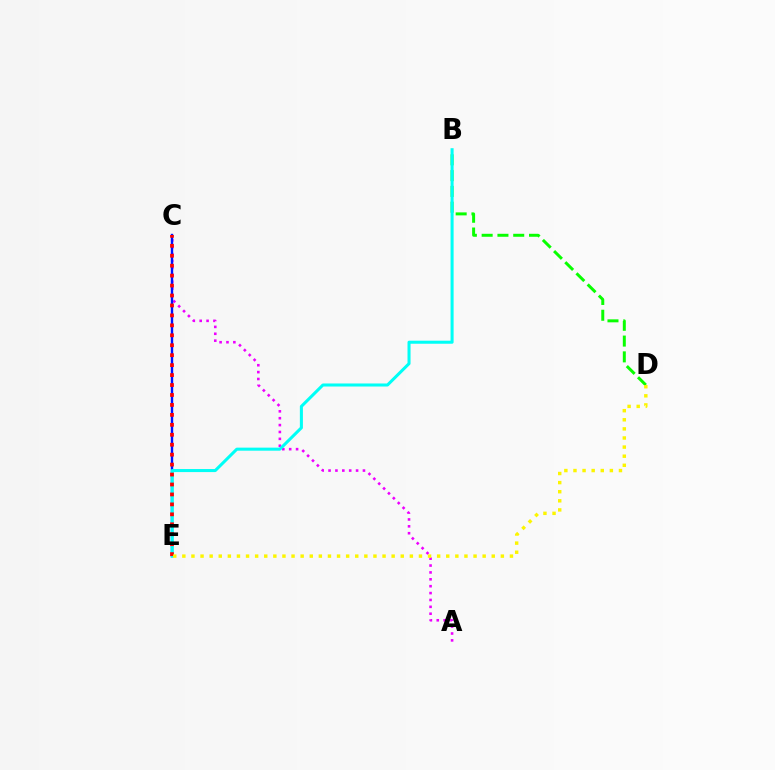{('A', 'C'): [{'color': '#ee00ff', 'line_style': 'dotted', 'thickness': 1.87}], ('B', 'D'): [{'color': '#08ff00', 'line_style': 'dashed', 'thickness': 2.14}], ('C', 'E'): [{'color': '#0010ff', 'line_style': 'solid', 'thickness': 1.72}, {'color': '#ff0000', 'line_style': 'dotted', 'thickness': 2.7}], ('B', 'E'): [{'color': '#00fff6', 'line_style': 'solid', 'thickness': 2.19}], ('D', 'E'): [{'color': '#fcf500', 'line_style': 'dotted', 'thickness': 2.47}]}